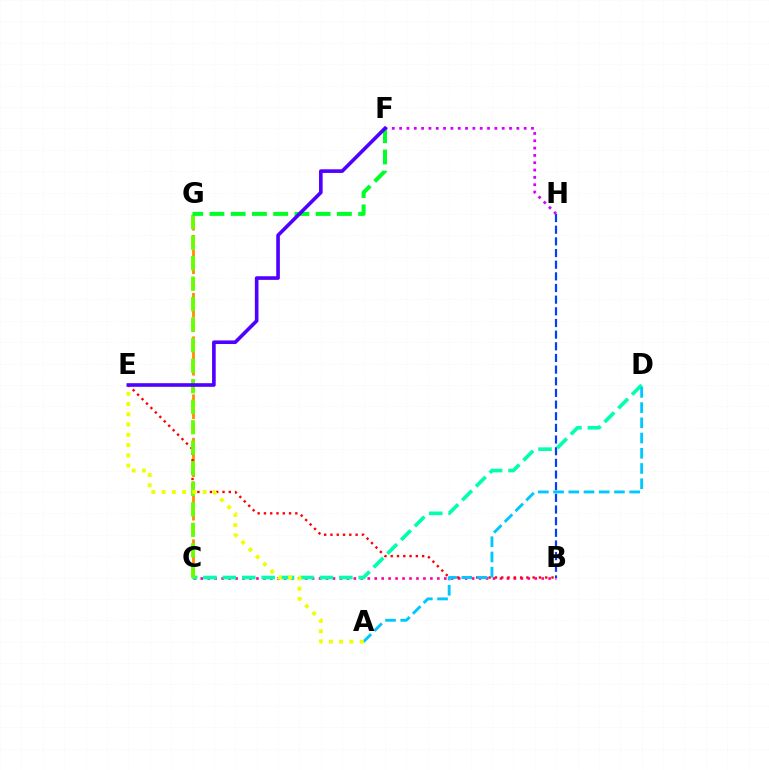{('C', 'G'): [{'color': '#ff8800', 'line_style': 'dashed', 'thickness': 1.97}, {'color': '#66ff00', 'line_style': 'dashed', 'thickness': 2.79}], ('B', 'C'): [{'color': '#ff00a0', 'line_style': 'dotted', 'thickness': 1.89}], ('B', 'H'): [{'color': '#003fff', 'line_style': 'dashed', 'thickness': 1.58}], ('C', 'D'): [{'color': '#00ffaf', 'line_style': 'dashed', 'thickness': 2.64}], ('B', 'E'): [{'color': '#ff0000', 'line_style': 'dotted', 'thickness': 1.71}], ('F', 'G'): [{'color': '#00ff27', 'line_style': 'dashed', 'thickness': 2.89}], ('F', 'H'): [{'color': '#d600ff', 'line_style': 'dotted', 'thickness': 1.99}], ('A', 'D'): [{'color': '#00c7ff', 'line_style': 'dashed', 'thickness': 2.07}], ('A', 'E'): [{'color': '#eeff00', 'line_style': 'dotted', 'thickness': 2.79}], ('E', 'F'): [{'color': '#4f00ff', 'line_style': 'solid', 'thickness': 2.6}]}